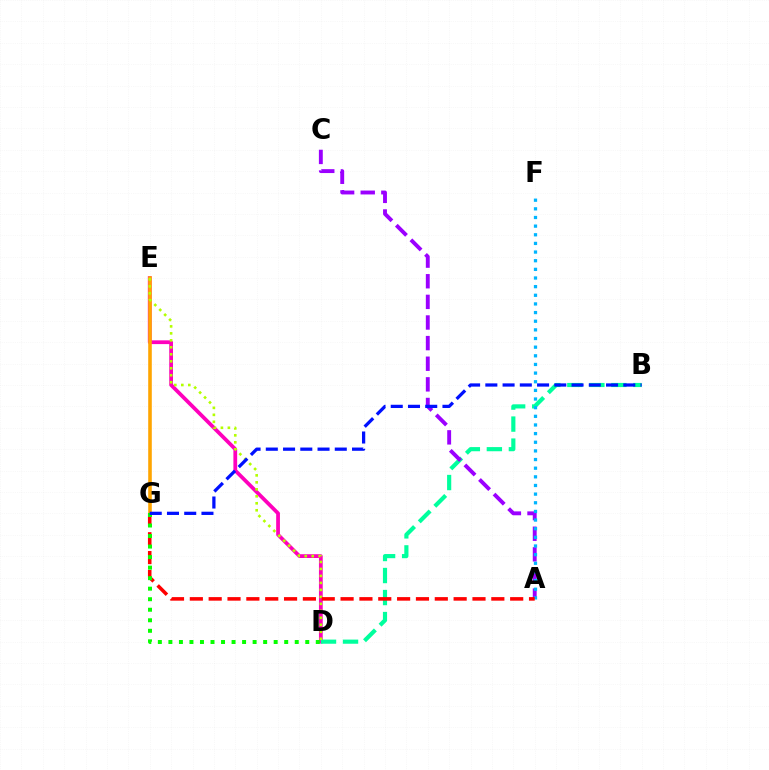{('D', 'E'): [{'color': '#ff00bd', 'line_style': 'solid', 'thickness': 2.71}, {'color': '#b3ff00', 'line_style': 'dotted', 'thickness': 1.9}], ('B', 'D'): [{'color': '#00ff9d', 'line_style': 'dashed', 'thickness': 2.99}], ('A', 'C'): [{'color': '#9b00ff', 'line_style': 'dashed', 'thickness': 2.8}], ('A', 'F'): [{'color': '#00b5ff', 'line_style': 'dotted', 'thickness': 2.35}], ('E', 'G'): [{'color': '#ffa500', 'line_style': 'solid', 'thickness': 2.58}], ('A', 'G'): [{'color': '#ff0000', 'line_style': 'dashed', 'thickness': 2.56}], ('D', 'G'): [{'color': '#08ff00', 'line_style': 'dotted', 'thickness': 2.86}], ('B', 'G'): [{'color': '#0010ff', 'line_style': 'dashed', 'thickness': 2.34}]}